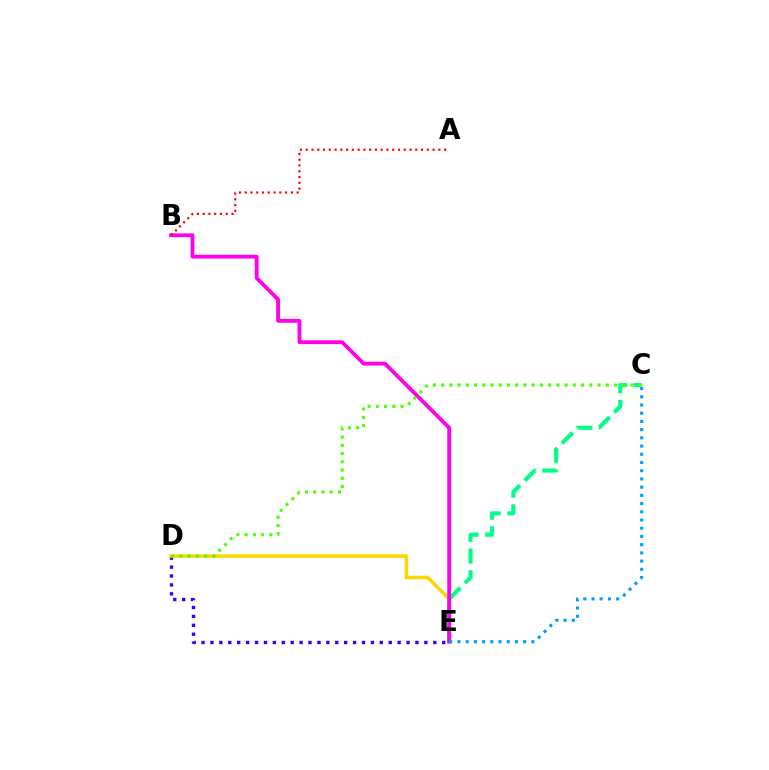{('D', 'E'): [{'color': '#3700ff', 'line_style': 'dotted', 'thickness': 2.42}, {'color': '#ffd500', 'line_style': 'solid', 'thickness': 2.54}], ('C', 'E'): [{'color': '#00ff86', 'line_style': 'dashed', 'thickness': 2.95}, {'color': '#009eff', 'line_style': 'dotted', 'thickness': 2.23}], ('B', 'E'): [{'color': '#ff00ed', 'line_style': 'solid', 'thickness': 2.74}], ('A', 'B'): [{'color': '#ff0000', 'line_style': 'dotted', 'thickness': 1.57}], ('C', 'D'): [{'color': '#4fff00', 'line_style': 'dotted', 'thickness': 2.24}]}